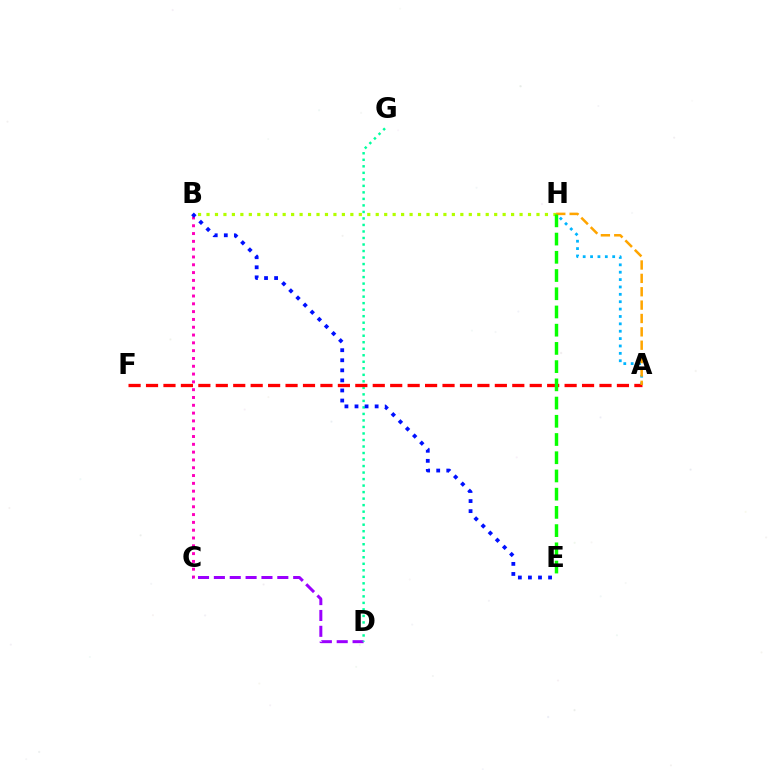{('A', 'H'): [{'color': '#00b5ff', 'line_style': 'dotted', 'thickness': 2.0}, {'color': '#ffa500', 'line_style': 'dashed', 'thickness': 1.82}], ('B', 'C'): [{'color': '#ff00bd', 'line_style': 'dotted', 'thickness': 2.12}], ('C', 'D'): [{'color': '#9b00ff', 'line_style': 'dashed', 'thickness': 2.15}], ('D', 'G'): [{'color': '#00ff9d', 'line_style': 'dotted', 'thickness': 1.77}], ('B', 'H'): [{'color': '#b3ff00', 'line_style': 'dotted', 'thickness': 2.3}], ('A', 'F'): [{'color': '#ff0000', 'line_style': 'dashed', 'thickness': 2.37}], ('B', 'E'): [{'color': '#0010ff', 'line_style': 'dotted', 'thickness': 2.74}], ('E', 'H'): [{'color': '#08ff00', 'line_style': 'dashed', 'thickness': 2.48}]}